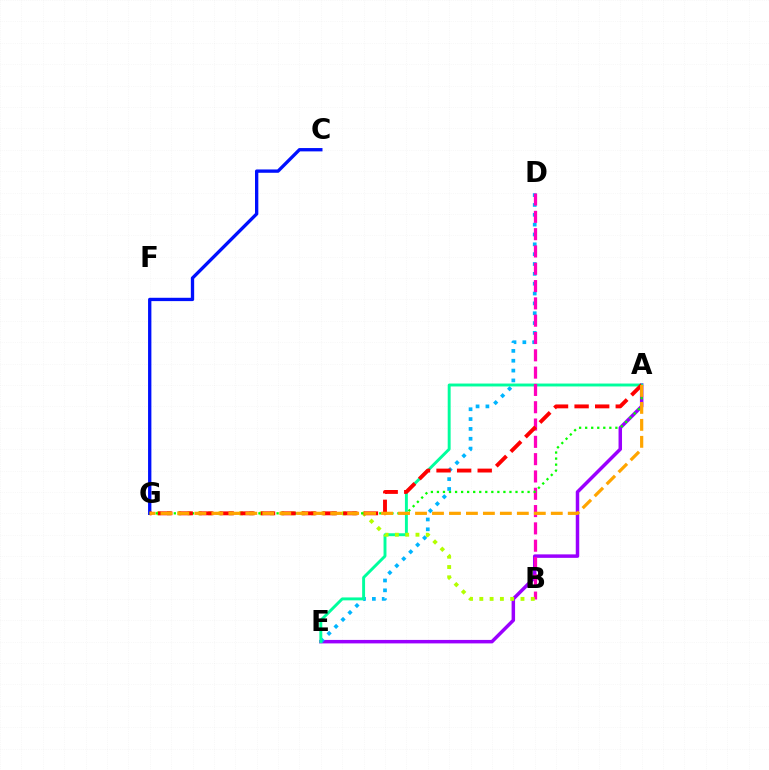{('C', 'G'): [{'color': '#0010ff', 'line_style': 'solid', 'thickness': 2.39}], ('A', 'E'): [{'color': '#9b00ff', 'line_style': 'solid', 'thickness': 2.51}, {'color': '#00ff9d', 'line_style': 'solid', 'thickness': 2.1}], ('D', 'E'): [{'color': '#00b5ff', 'line_style': 'dotted', 'thickness': 2.67}], ('B', 'D'): [{'color': '#ff00bd', 'line_style': 'dashed', 'thickness': 2.35}], ('B', 'G'): [{'color': '#b3ff00', 'line_style': 'dotted', 'thickness': 2.8}], ('A', 'G'): [{'color': '#08ff00', 'line_style': 'dotted', 'thickness': 1.64}, {'color': '#ff0000', 'line_style': 'dashed', 'thickness': 2.8}, {'color': '#ffa500', 'line_style': 'dashed', 'thickness': 2.31}]}